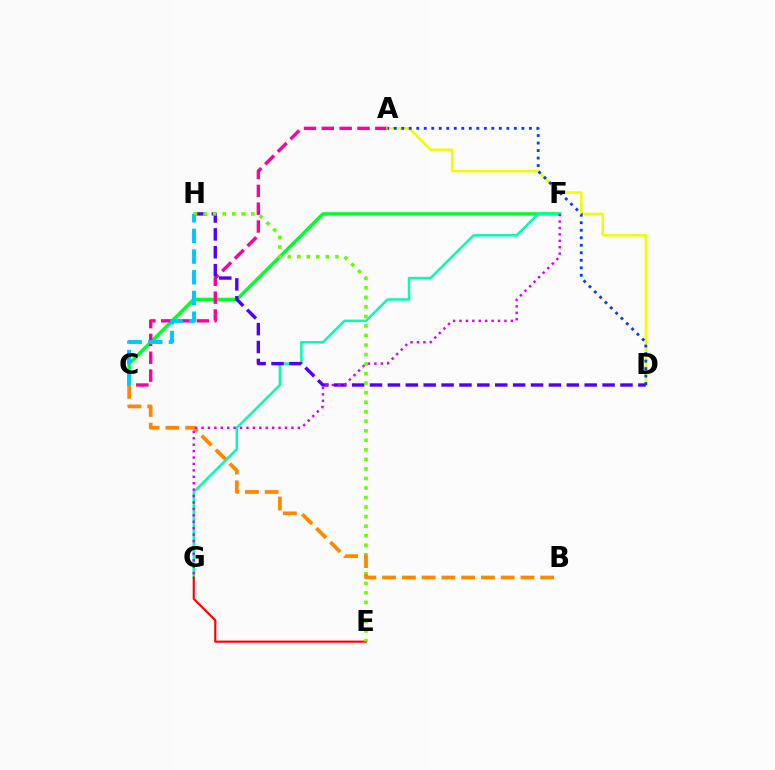{('C', 'F'): [{'color': '#00ff27', 'line_style': 'solid', 'thickness': 2.44}], ('A', 'C'): [{'color': '#ff00a0', 'line_style': 'dashed', 'thickness': 2.42}], ('C', 'H'): [{'color': '#00c7ff', 'line_style': 'dashed', 'thickness': 2.81}], ('A', 'D'): [{'color': '#eeff00', 'line_style': 'solid', 'thickness': 1.78}, {'color': '#003fff', 'line_style': 'dotted', 'thickness': 2.04}], ('F', 'G'): [{'color': '#00ffaf', 'line_style': 'solid', 'thickness': 1.79}, {'color': '#d600ff', 'line_style': 'dotted', 'thickness': 1.74}], ('D', 'H'): [{'color': '#4f00ff', 'line_style': 'dashed', 'thickness': 2.43}], ('E', 'G'): [{'color': '#ff0000', 'line_style': 'solid', 'thickness': 1.53}], ('E', 'H'): [{'color': '#66ff00', 'line_style': 'dotted', 'thickness': 2.59}], ('B', 'C'): [{'color': '#ff8800', 'line_style': 'dashed', 'thickness': 2.68}]}